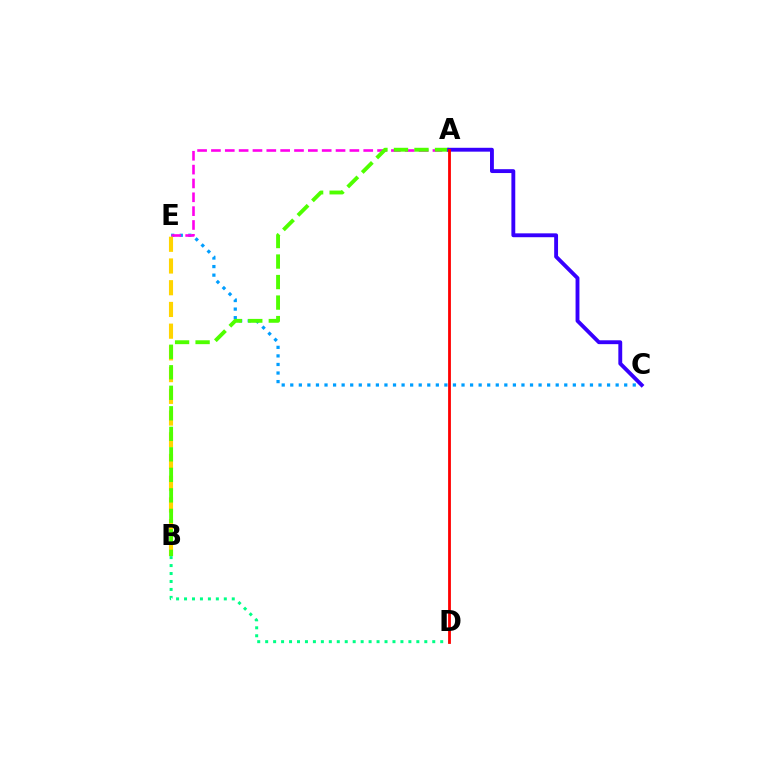{('C', 'E'): [{'color': '#009eff', 'line_style': 'dotted', 'thickness': 2.33}], ('A', 'E'): [{'color': '#ff00ed', 'line_style': 'dashed', 'thickness': 1.88}], ('B', 'E'): [{'color': '#ffd500', 'line_style': 'dashed', 'thickness': 2.95}], ('A', 'B'): [{'color': '#4fff00', 'line_style': 'dashed', 'thickness': 2.79}], ('A', 'C'): [{'color': '#3700ff', 'line_style': 'solid', 'thickness': 2.78}], ('B', 'D'): [{'color': '#00ff86', 'line_style': 'dotted', 'thickness': 2.16}], ('A', 'D'): [{'color': '#ff0000', 'line_style': 'solid', 'thickness': 2.02}]}